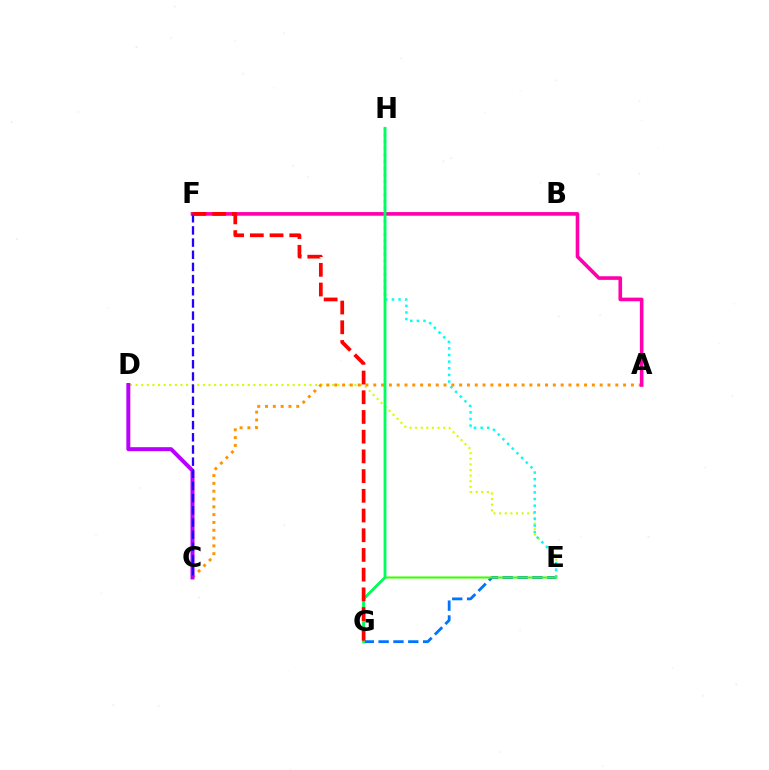{('E', 'G'): [{'color': '#0074ff', 'line_style': 'dashed', 'thickness': 2.02}, {'color': '#3dff00', 'line_style': 'solid', 'thickness': 1.51}], ('D', 'E'): [{'color': '#d1ff00', 'line_style': 'dotted', 'thickness': 1.52}], ('E', 'H'): [{'color': '#00fff6', 'line_style': 'dotted', 'thickness': 1.8}], ('A', 'C'): [{'color': '#ff9400', 'line_style': 'dotted', 'thickness': 2.12}], ('A', 'F'): [{'color': '#ff00ac', 'line_style': 'solid', 'thickness': 2.61}], ('C', 'D'): [{'color': '#b900ff', 'line_style': 'solid', 'thickness': 2.86}], ('G', 'H'): [{'color': '#00ff5c', 'line_style': 'solid', 'thickness': 2.04}], ('C', 'F'): [{'color': '#2500ff', 'line_style': 'dashed', 'thickness': 1.65}], ('F', 'G'): [{'color': '#ff0000', 'line_style': 'dashed', 'thickness': 2.68}]}